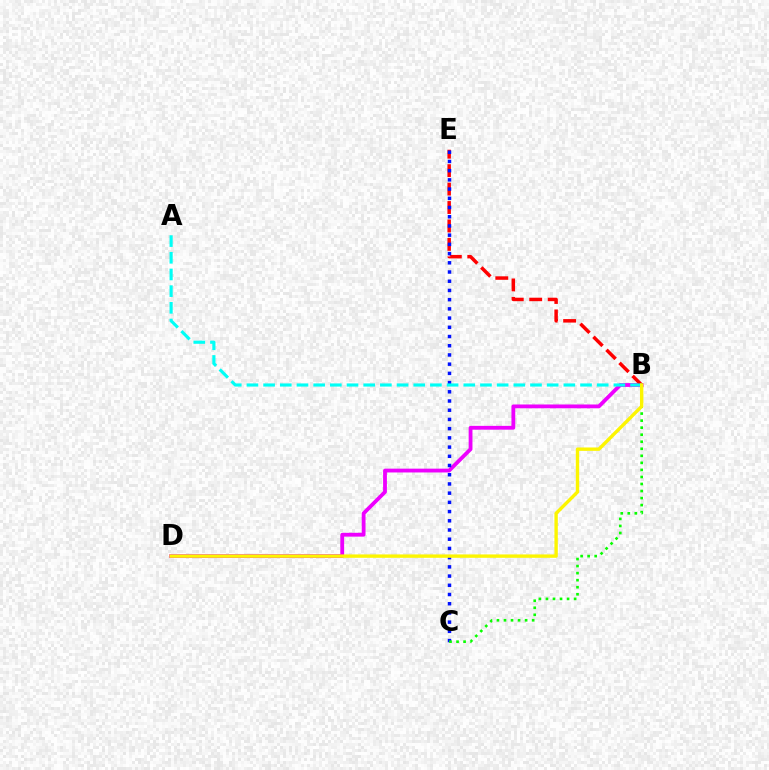{('B', 'D'): [{'color': '#ee00ff', 'line_style': 'solid', 'thickness': 2.74}, {'color': '#fcf500', 'line_style': 'solid', 'thickness': 2.43}], ('B', 'E'): [{'color': '#ff0000', 'line_style': 'dashed', 'thickness': 2.5}], ('C', 'E'): [{'color': '#0010ff', 'line_style': 'dotted', 'thickness': 2.5}], ('B', 'C'): [{'color': '#08ff00', 'line_style': 'dotted', 'thickness': 1.91}], ('A', 'B'): [{'color': '#00fff6', 'line_style': 'dashed', 'thickness': 2.27}]}